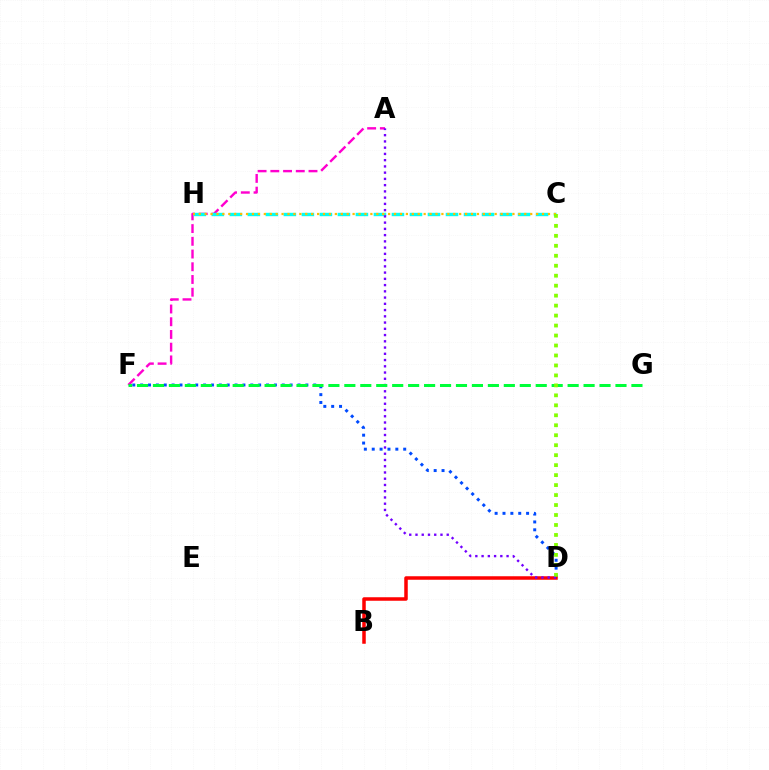{('D', 'F'): [{'color': '#004bff', 'line_style': 'dotted', 'thickness': 2.14}], ('B', 'D'): [{'color': '#ff0000', 'line_style': 'solid', 'thickness': 2.52}], ('A', 'F'): [{'color': '#ff00cf', 'line_style': 'dashed', 'thickness': 1.73}], ('C', 'H'): [{'color': '#00fff6', 'line_style': 'dashed', 'thickness': 2.45}, {'color': '#ffbd00', 'line_style': 'dotted', 'thickness': 1.61}], ('A', 'D'): [{'color': '#7200ff', 'line_style': 'dotted', 'thickness': 1.7}], ('F', 'G'): [{'color': '#00ff39', 'line_style': 'dashed', 'thickness': 2.17}], ('C', 'D'): [{'color': '#84ff00', 'line_style': 'dotted', 'thickness': 2.71}]}